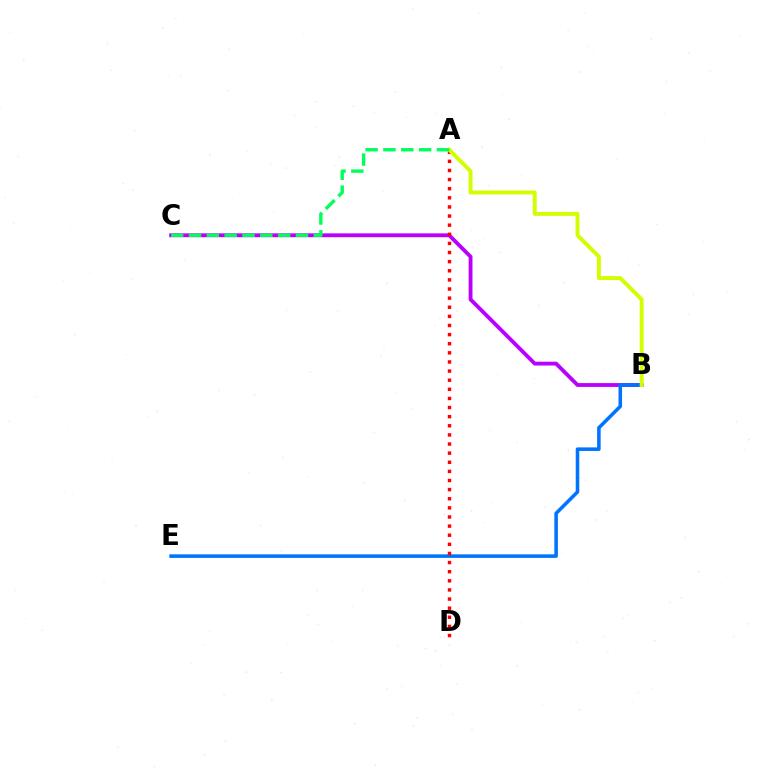{('B', 'C'): [{'color': '#b900ff', 'line_style': 'solid', 'thickness': 2.76}], ('B', 'E'): [{'color': '#0074ff', 'line_style': 'solid', 'thickness': 2.56}], ('A', 'D'): [{'color': '#ff0000', 'line_style': 'dotted', 'thickness': 2.48}], ('A', 'B'): [{'color': '#d1ff00', 'line_style': 'solid', 'thickness': 2.83}], ('A', 'C'): [{'color': '#00ff5c', 'line_style': 'dashed', 'thickness': 2.42}]}